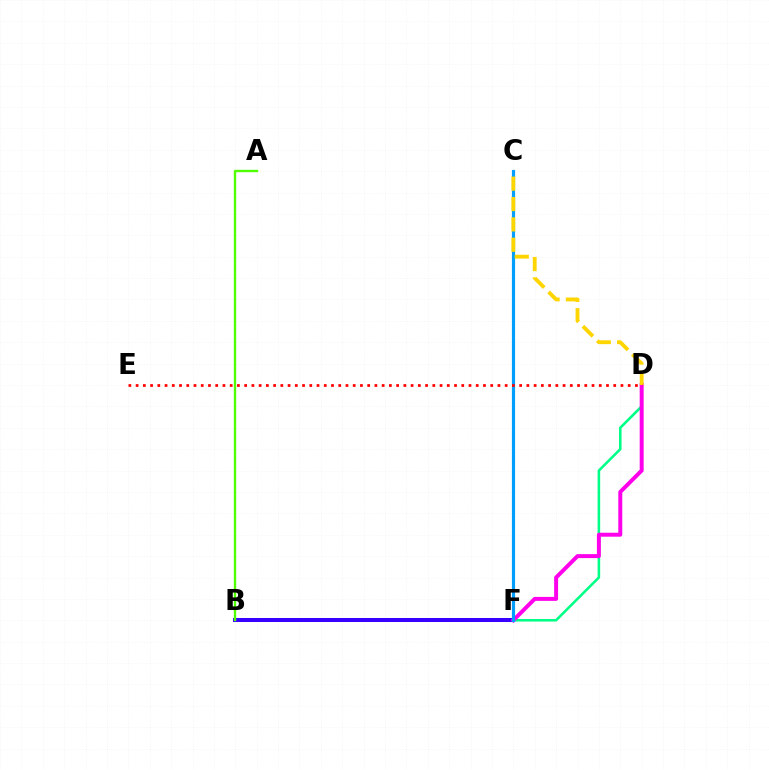{('D', 'F'): [{'color': '#00ff86', 'line_style': 'solid', 'thickness': 1.84}, {'color': '#ff00ed', 'line_style': 'solid', 'thickness': 2.86}], ('B', 'F'): [{'color': '#3700ff', 'line_style': 'solid', 'thickness': 2.89}], ('C', 'F'): [{'color': '#009eff', 'line_style': 'solid', 'thickness': 2.28}], ('C', 'D'): [{'color': '#ffd500', 'line_style': 'dashed', 'thickness': 2.77}], ('D', 'E'): [{'color': '#ff0000', 'line_style': 'dotted', 'thickness': 1.97}], ('A', 'B'): [{'color': '#4fff00', 'line_style': 'solid', 'thickness': 1.7}]}